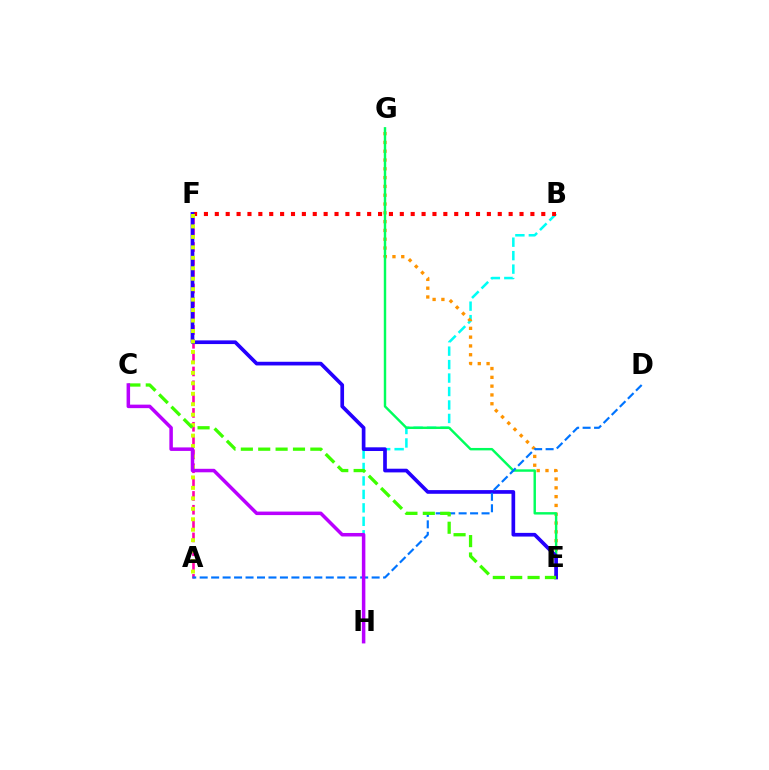{('B', 'H'): [{'color': '#00fff6', 'line_style': 'dashed', 'thickness': 1.83}], ('B', 'F'): [{'color': '#ff0000', 'line_style': 'dotted', 'thickness': 2.96}], ('A', 'F'): [{'color': '#ff00ac', 'line_style': 'dashed', 'thickness': 1.88}, {'color': '#d1ff00', 'line_style': 'dotted', 'thickness': 2.84}], ('E', 'G'): [{'color': '#ff9400', 'line_style': 'dotted', 'thickness': 2.39}, {'color': '#00ff5c', 'line_style': 'solid', 'thickness': 1.75}], ('E', 'F'): [{'color': '#2500ff', 'line_style': 'solid', 'thickness': 2.65}], ('A', 'D'): [{'color': '#0074ff', 'line_style': 'dashed', 'thickness': 1.56}], ('C', 'E'): [{'color': '#3dff00', 'line_style': 'dashed', 'thickness': 2.36}], ('C', 'H'): [{'color': '#b900ff', 'line_style': 'solid', 'thickness': 2.52}]}